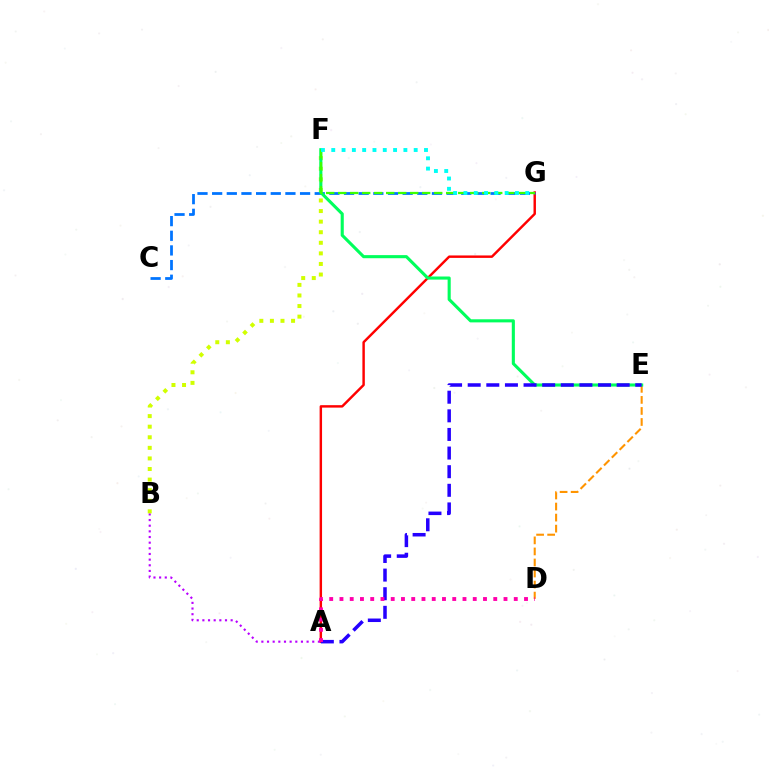{('A', 'G'): [{'color': '#ff0000', 'line_style': 'solid', 'thickness': 1.76}], ('A', 'B'): [{'color': '#b900ff', 'line_style': 'dotted', 'thickness': 1.54}], ('D', 'E'): [{'color': '#ff9400', 'line_style': 'dashed', 'thickness': 1.5}], ('B', 'F'): [{'color': '#d1ff00', 'line_style': 'dotted', 'thickness': 2.87}], ('C', 'G'): [{'color': '#0074ff', 'line_style': 'dashed', 'thickness': 1.99}], ('E', 'F'): [{'color': '#00ff5c', 'line_style': 'solid', 'thickness': 2.23}], ('F', 'G'): [{'color': '#3dff00', 'line_style': 'dashed', 'thickness': 1.63}, {'color': '#00fff6', 'line_style': 'dotted', 'thickness': 2.8}], ('A', 'E'): [{'color': '#2500ff', 'line_style': 'dashed', 'thickness': 2.53}], ('A', 'D'): [{'color': '#ff00ac', 'line_style': 'dotted', 'thickness': 2.79}]}